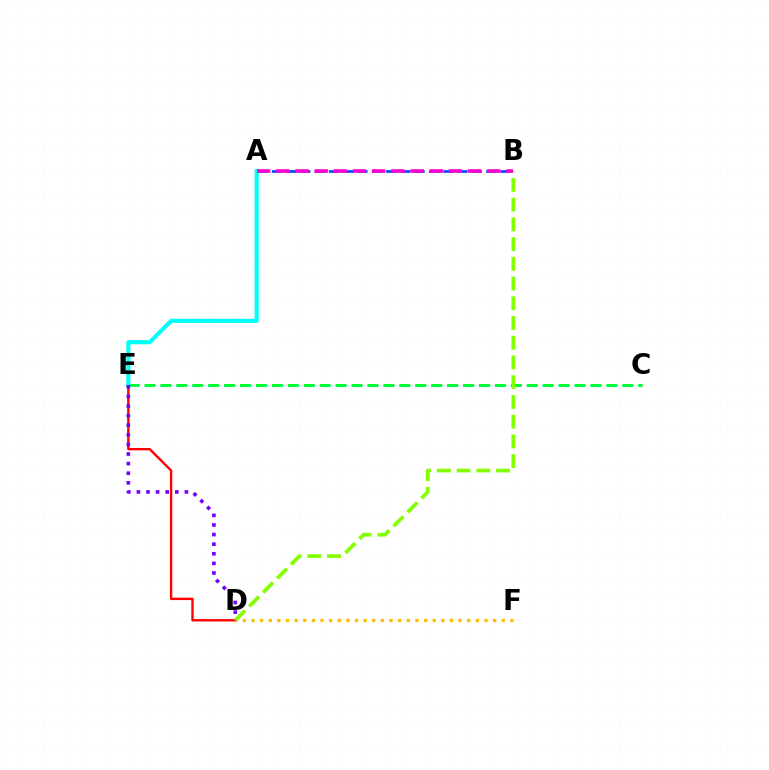{('D', 'E'): [{'color': '#ff0000', 'line_style': 'solid', 'thickness': 1.7}, {'color': '#7200ff', 'line_style': 'dotted', 'thickness': 2.61}], ('C', 'E'): [{'color': '#00ff39', 'line_style': 'dashed', 'thickness': 2.16}], ('D', 'F'): [{'color': '#ffbd00', 'line_style': 'dotted', 'thickness': 2.34}], ('B', 'D'): [{'color': '#84ff00', 'line_style': 'dashed', 'thickness': 2.68}], ('A', 'B'): [{'color': '#004bff', 'line_style': 'dashed', 'thickness': 1.94}, {'color': '#ff00cf', 'line_style': 'dashed', 'thickness': 2.6}], ('A', 'E'): [{'color': '#00fff6', 'line_style': 'solid', 'thickness': 2.96}]}